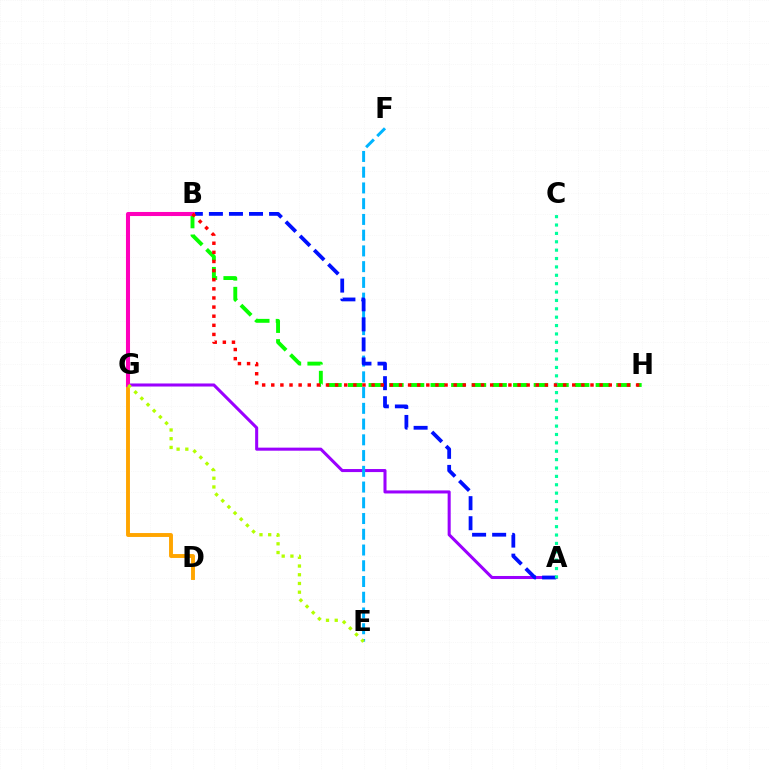{('D', 'G'): [{'color': '#ffa500', 'line_style': 'solid', 'thickness': 2.81}], ('B', 'H'): [{'color': '#08ff00', 'line_style': 'dashed', 'thickness': 2.8}, {'color': '#ff0000', 'line_style': 'dotted', 'thickness': 2.48}], ('A', 'G'): [{'color': '#9b00ff', 'line_style': 'solid', 'thickness': 2.19}], ('E', 'F'): [{'color': '#00b5ff', 'line_style': 'dashed', 'thickness': 2.14}], ('A', 'B'): [{'color': '#0010ff', 'line_style': 'dashed', 'thickness': 2.72}], ('B', 'G'): [{'color': '#ff00bd', 'line_style': 'solid', 'thickness': 2.92}], ('E', 'G'): [{'color': '#b3ff00', 'line_style': 'dotted', 'thickness': 2.37}], ('A', 'C'): [{'color': '#00ff9d', 'line_style': 'dotted', 'thickness': 2.28}]}